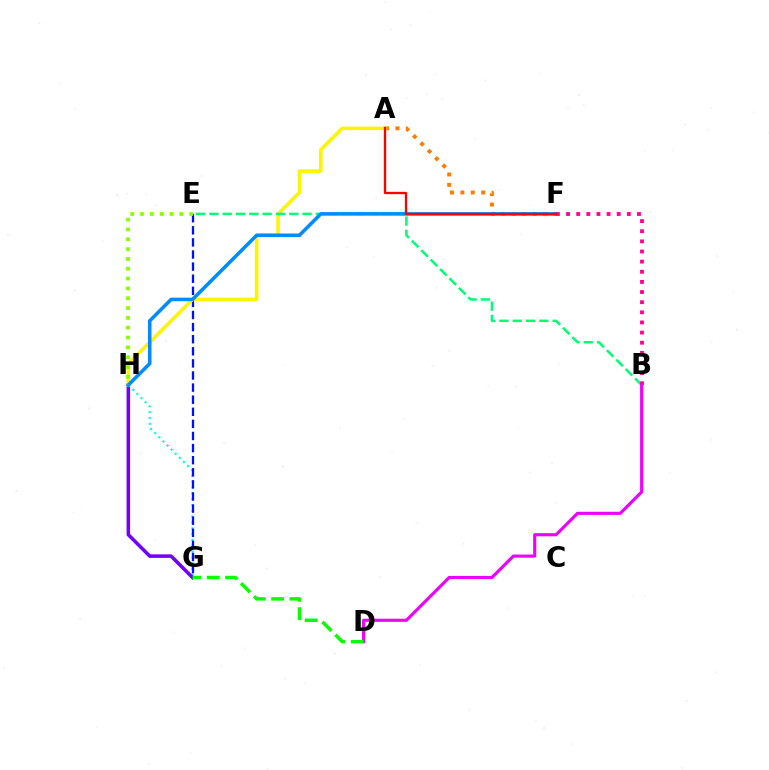{('A', 'F'): [{'color': '#ff7c00', 'line_style': 'dotted', 'thickness': 2.83}, {'color': '#ff0000', 'line_style': 'solid', 'thickness': 1.66}], ('G', 'H'): [{'color': '#00fff6', 'line_style': 'dotted', 'thickness': 1.58}, {'color': '#7200ff', 'line_style': 'solid', 'thickness': 2.54}], ('E', 'G'): [{'color': '#0010ff', 'line_style': 'dashed', 'thickness': 1.64}], ('A', 'H'): [{'color': '#fcf500', 'line_style': 'solid', 'thickness': 2.56}], ('B', 'E'): [{'color': '#00ff74', 'line_style': 'dashed', 'thickness': 1.81}], ('F', 'H'): [{'color': '#008cff', 'line_style': 'solid', 'thickness': 2.56}], ('B', 'F'): [{'color': '#ff0094', 'line_style': 'dotted', 'thickness': 2.75}], ('E', 'H'): [{'color': '#84ff00', 'line_style': 'dotted', 'thickness': 2.67}], ('B', 'D'): [{'color': '#ee00ff', 'line_style': 'solid', 'thickness': 2.26}], ('D', 'G'): [{'color': '#08ff00', 'line_style': 'dashed', 'thickness': 2.49}]}